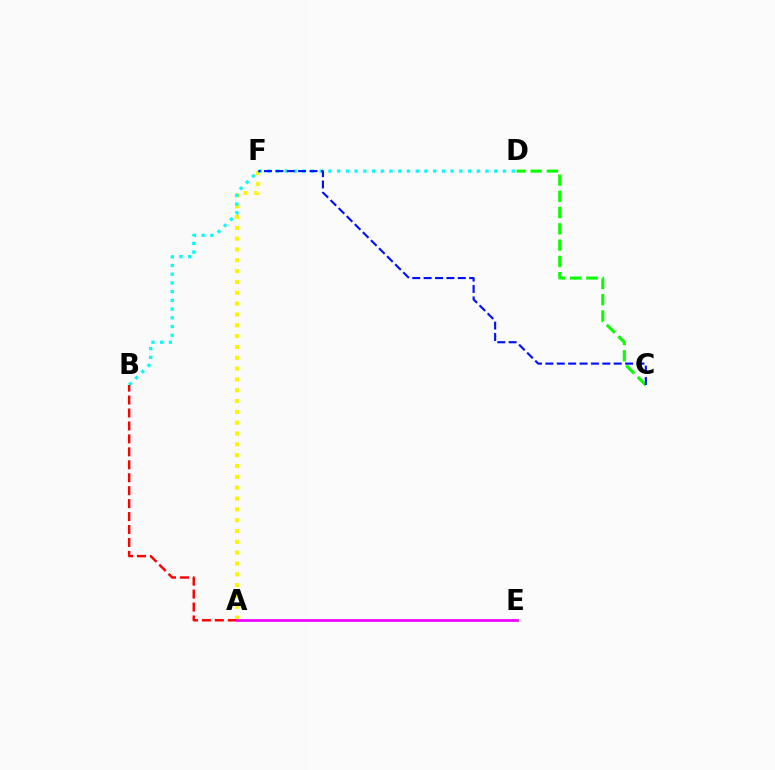{('A', 'F'): [{'color': '#fcf500', 'line_style': 'dotted', 'thickness': 2.94}], ('B', 'D'): [{'color': '#00fff6', 'line_style': 'dotted', 'thickness': 2.37}], ('C', 'D'): [{'color': '#08ff00', 'line_style': 'dashed', 'thickness': 2.21}], ('C', 'F'): [{'color': '#0010ff', 'line_style': 'dashed', 'thickness': 1.55}], ('A', 'B'): [{'color': '#ff0000', 'line_style': 'dashed', 'thickness': 1.76}], ('A', 'E'): [{'color': '#ee00ff', 'line_style': 'solid', 'thickness': 1.98}]}